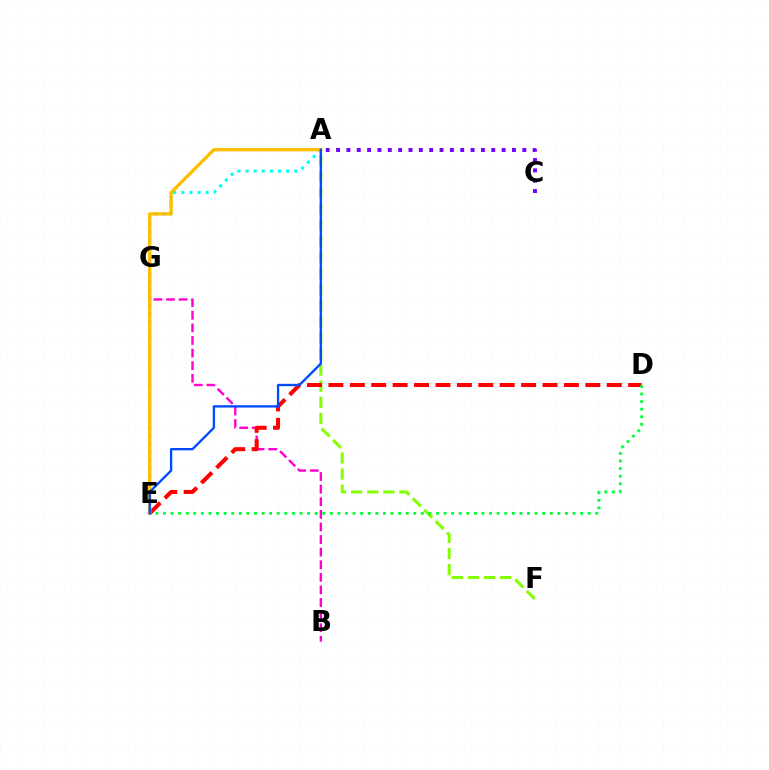{('A', 'E'): [{'color': '#00fff6', 'line_style': 'dotted', 'thickness': 2.21}, {'color': '#ffbd00', 'line_style': 'solid', 'thickness': 2.37}, {'color': '#004bff', 'line_style': 'solid', 'thickness': 1.69}], ('A', 'C'): [{'color': '#7200ff', 'line_style': 'dotted', 'thickness': 2.81}], ('B', 'G'): [{'color': '#ff00cf', 'line_style': 'dashed', 'thickness': 1.71}], ('A', 'F'): [{'color': '#84ff00', 'line_style': 'dashed', 'thickness': 2.19}], ('D', 'E'): [{'color': '#ff0000', 'line_style': 'dashed', 'thickness': 2.91}, {'color': '#00ff39', 'line_style': 'dotted', 'thickness': 2.06}]}